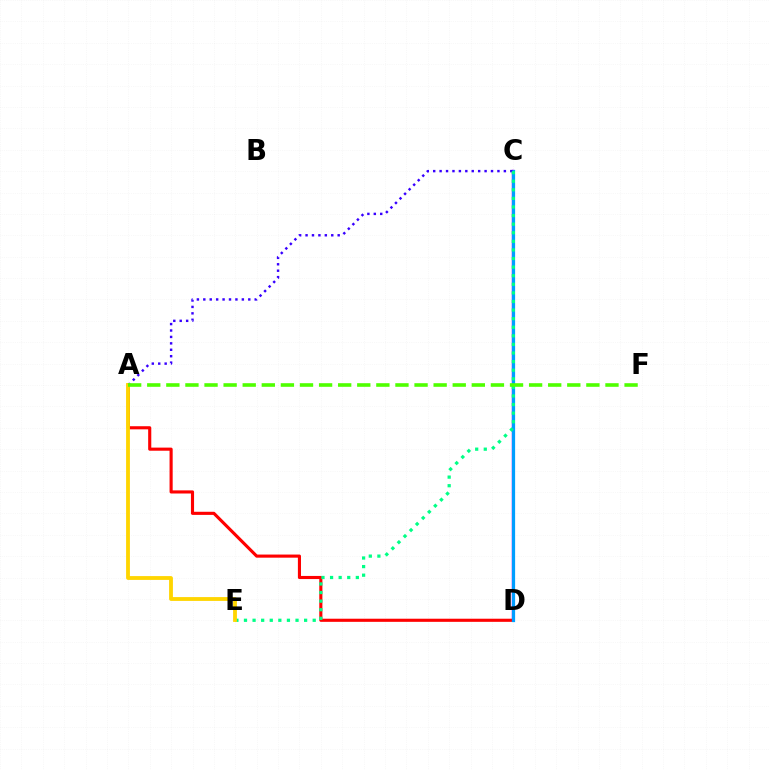{('C', 'D'): [{'color': '#ff00ed', 'line_style': 'solid', 'thickness': 1.73}, {'color': '#009eff', 'line_style': 'solid', 'thickness': 2.32}], ('A', 'D'): [{'color': '#ff0000', 'line_style': 'solid', 'thickness': 2.24}], ('A', 'C'): [{'color': '#3700ff', 'line_style': 'dotted', 'thickness': 1.75}], ('C', 'E'): [{'color': '#00ff86', 'line_style': 'dotted', 'thickness': 2.33}], ('A', 'E'): [{'color': '#ffd500', 'line_style': 'solid', 'thickness': 2.75}], ('A', 'F'): [{'color': '#4fff00', 'line_style': 'dashed', 'thickness': 2.59}]}